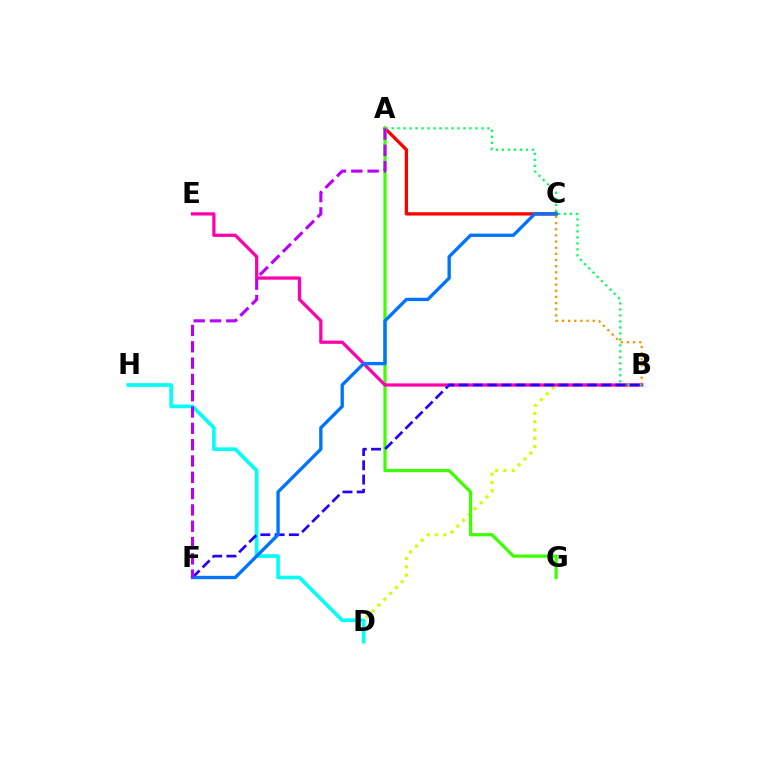{('A', 'C'): [{'color': '#ff0000', 'line_style': 'solid', 'thickness': 2.38}], ('B', 'D'): [{'color': '#d1ff00', 'line_style': 'dotted', 'thickness': 2.25}], ('D', 'H'): [{'color': '#00fff6', 'line_style': 'solid', 'thickness': 2.63}], ('A', 'G'): [{'color': '#3dff00', 'line_style': 'solid', 'thickness': 2.33}], ('B', 'C'): [{'color': '#ff9400', 'line_style': 'dotted', 'thickness': 1.67}], ('B', 'E'): [{'color': '#ff00ac', 'line_style': 'solid', 'thickness': 2.33}], ('A', 'B'): [{'color': '#00ff5c', 'line_style': 'dotted', 'thickness': 1.63}], ('B', 'F'): [{'color': '#2500ff', 'line_style': 'dashed', 'thickness': 1.94}], ('C', 'F'): [{'color': '#0074ff', 'line_style': 'solid', 'thickness': 2.4}], ('A', 'F'): [{'color': '#b900ff', 'line_style': 'dashed', 'thickness': 2.22}]}